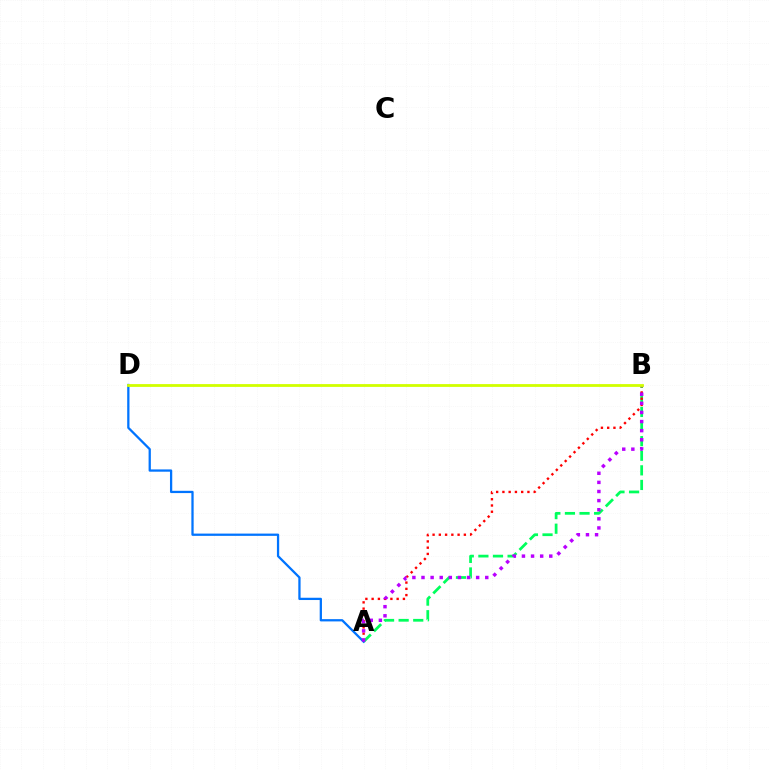{('A', 'B'): [{'color': '#00ff5c', 'line_style': 'dashed', 'thickness': 1.98}, {'color': '#ff0000', 'line_style': 'dotted', 'thickness': 1.7}, {'color': '#b900ff', 'line_style': 'dotted', 'thickness': 2.47}], ('A', 'D'): [{'color': '#0074ff', 'line_style': 'solid', 'thickness': 1.64}], ('B', 'D'): [{'color': '#d1ff00', 'line_style': 'solid', 'thickness': 2.02}]}